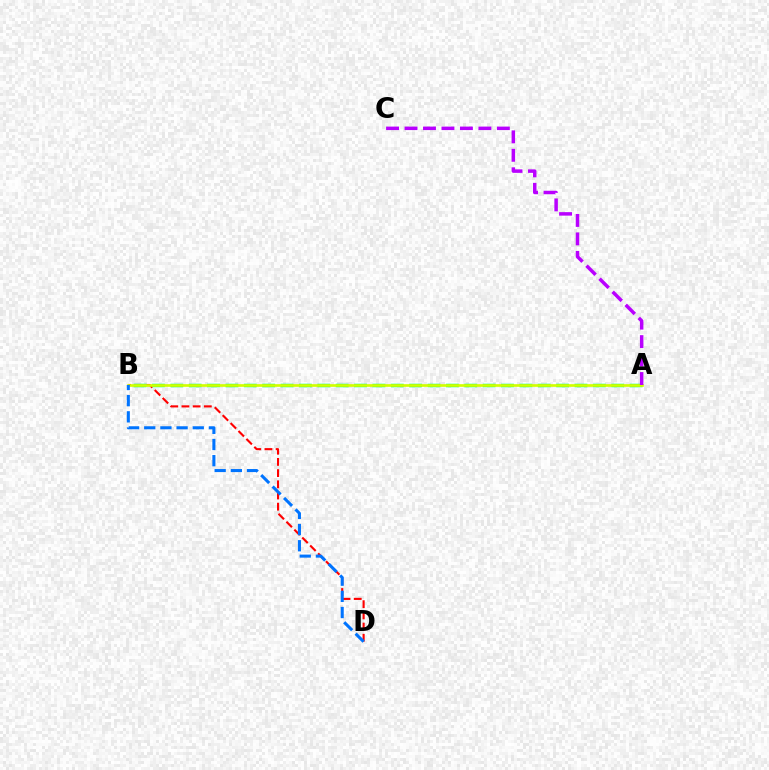{('B', 'D'): [{'color': '#ff0000', 'line_style': 'dashed', 'thickness': 1.52}, {'color': '#0074ff', 'line_style': 'dashed', 'thickness': 2.2}], ('A', 'B'): [{'color': '#00ff5c', 'line_style': 'dashed', 'thickness': 2.5}, {'color': '#d1ff00', 'line_style': 'solid', 'thickness': 1.92}], ('A', 'C'): [{'color': '#b900ff', 'line_style': 'dashed', 'thickness': 2.51}]}